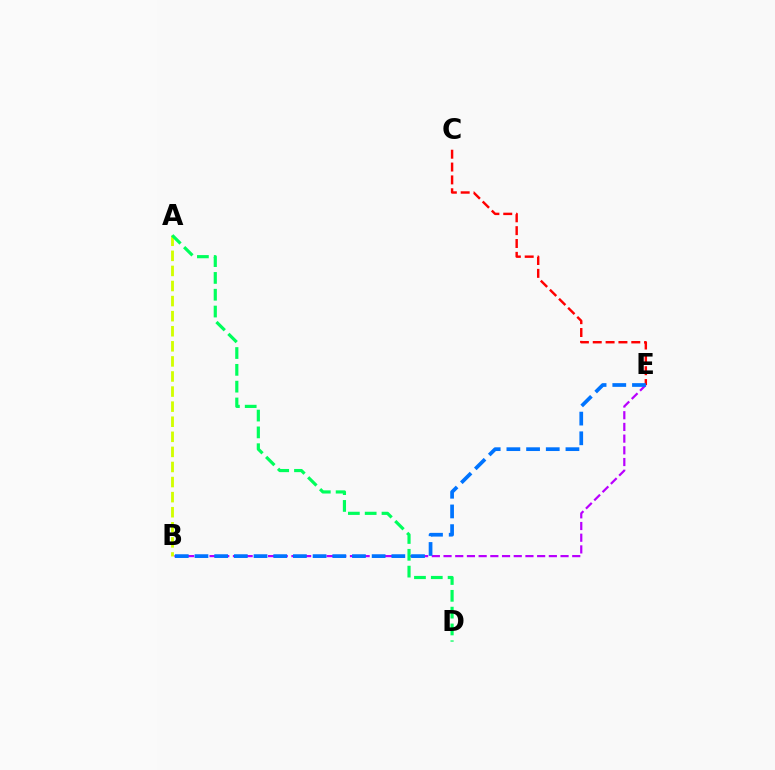{('B', 'E'): [{'color': '#b900ff', 'line_style': 'dashed', 'thickness': 1.59}, {'color': '#0074ff', 'line_style': 'dashed', 'thickness': 2.67}], ('C', 'E'): [{'color': '#ff0000', 'line_style': 'dashed', 'thickness': 1.75}], ('A', 'B'): [{'color': '#d1ff00', 'line_style': 'dashed', 'thickness': 2.05}], ('A', 'D'): [{'color': '#00ff5c', 'line_style': 'dashed', 'thickness': 2.28}]}